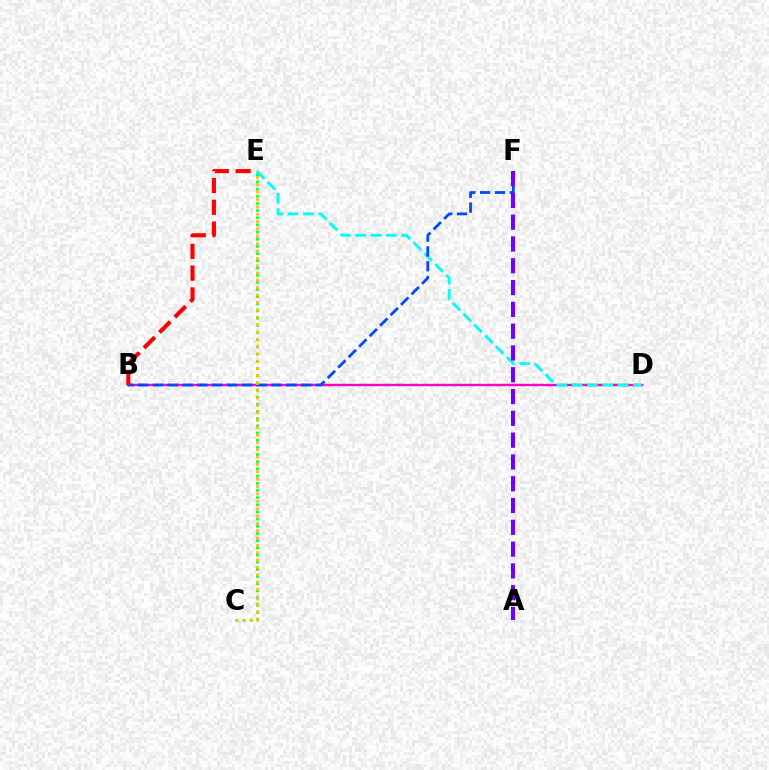{('B', 'D'): [{'color': '#84ff00', 'line_style': 'dashed', 'thickness': 1.69}, {'color': '#ff00cf', 'line_style': 'solid', 'thickness': 1.68}], ('C', 'E'): [{'color': '#00ff39', 'line_style': 'dotted', 'thickness': 1.95}, {'color': '#ffbd00', 'line_style': 'dotted', 'thickness': 2.0}], ('D', 'E'): [{'color': '#00fff6', 'line_style': 'dashed', 'thickness': 2.08}], ('B', 'F'): [{'color': '#004bff', 'line_style': 'dashed', 'thickness': 2.01}], ('A', 'F'): [{'color': '#7200ff', 'line_style': 'dashed', 'thickness': 2.96}], ('B', 'E'): [{'color': '#ff0000', 'line_style': 'dashed', 'thickness': 2.96}]}